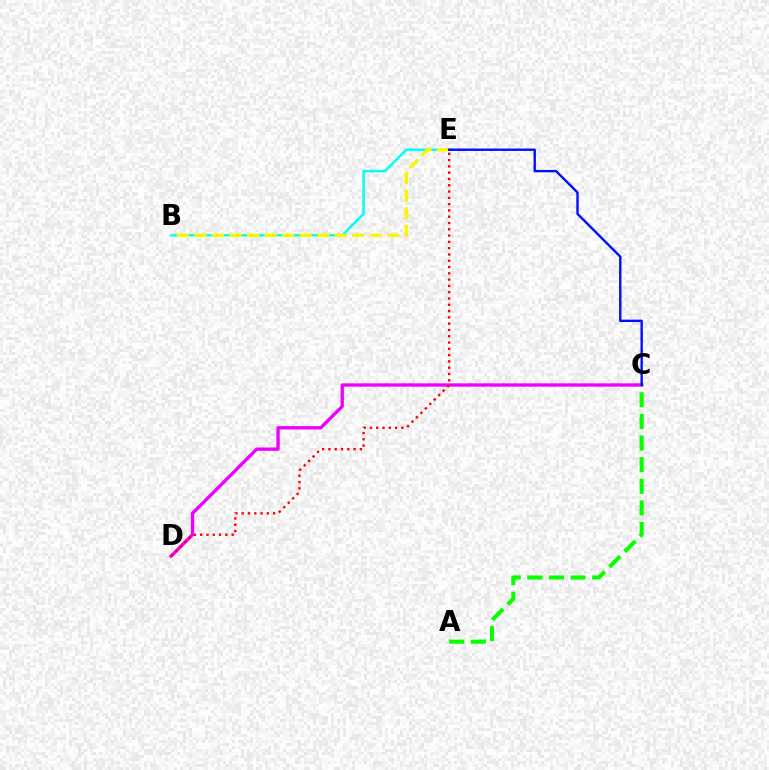{('B', 'E'): [{'color': '#00fff6', 'line_style': 'solid', 'thickness': 1.78}, {'color': '#fcf500', 'line_style': 'dashed', 'thickness': 2.38}], ('C', 'D'): [{'color': '#ee00ff', 'line_style': 'solid', 'thickness': 2.39}], ('D', 'E'): [{'color': '#ff0000', 'line_style': 'dotted', 'thickness': 1.71}], ('A', 'C'): [{'color': '#08ff00', 'line_style': 'dashed', 'thickness': 2.94}], ('C', 'E'): [{'color': '#0010ff', 'line_style': 'solid', 'thickness': 1.72}]}